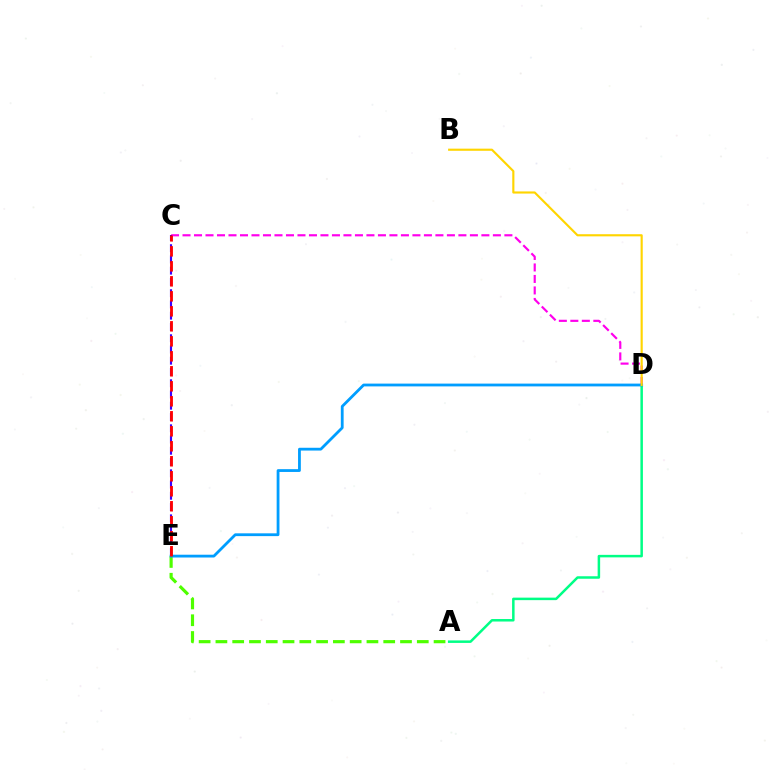{('A', 'E'): [{'color': '#4fff00', 'line_style': 'dashed', 'thickness': 2.28}], ('C', 'D'): [{'color': '#ff00ed', 'line_style': 'dashed', 'thickness': 1.56}], ('A', 'D'): [{'color': '#00ff86', 'line_style': 'solid', 'thickness': 1.8}], ('C', 'E'): [{'color': '#3700ff', 'line_style': 'dashed', 'thickness': 1.53}, {'color': '#ff0000', 'line_style': 'dashed', 'thickness': 2.04}], ('D', 'E'): [{'color': '#009eff', 'line_style': 'solid', 'thickness': 2.01}], ('B', 'D'): [{'color': '#ffd500', 'line_style': 'solid', 'thickness': 1.54}]}